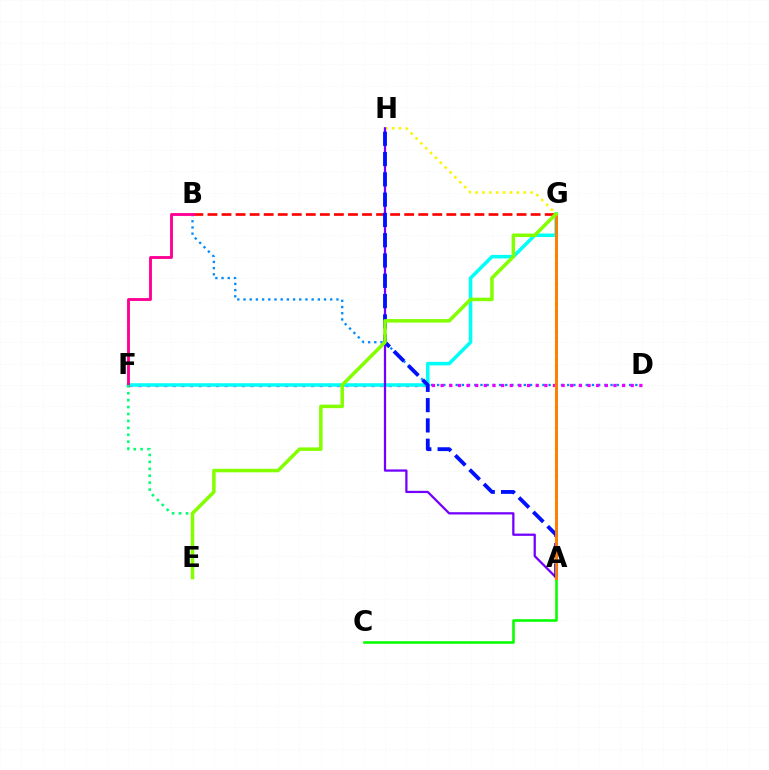{('B', 'G'): [{'color': '#ff0000', 'line_style': 'dashed', 'thickness': 1.91}], ('B', 'D'): [{'color': '#008cff', 'line_style': 'dotted', 'thickness': 1.68}], ('D', 'F'): [{'color': '#ee00ff', 'line_style': 'dotted', 'thickness': 2.35}], ('F', 'G'): [{'color': '#00fff6', 'line_style': 'solid', 'thickness': 2.54}], ('A', 'H'): [{'color': '#fcf500', 'line_style': 'dotted', 'thickness': 1.87}, {'color': '#7200ff', 'line_style': 'solid', 'thickness': 1.63}, {'color': '#0010ff', 'line_style': 'dashed', 'thickness': 2.76}], ('B', 'F'): [{'color': '#ff0094', 'line_style': 'solid', 'thickness': 2.06}], ('E', 'F'): [{'color': '#00ff74', 'line_style': 'dotted', 'thickness': 1.88}], ('A', 'C'): [{'color': '#08ff00', 'line_style': 'solid', 'thickness': 1.87}], ('A', 'G'): [{'color': '#ff7c00', 'line_style': 'solid', 'thickness': 2.1}], ('E', 'G'): [{'color': '#84ff00', 'line_style': 'solid', 'thickness': 2.53}]}